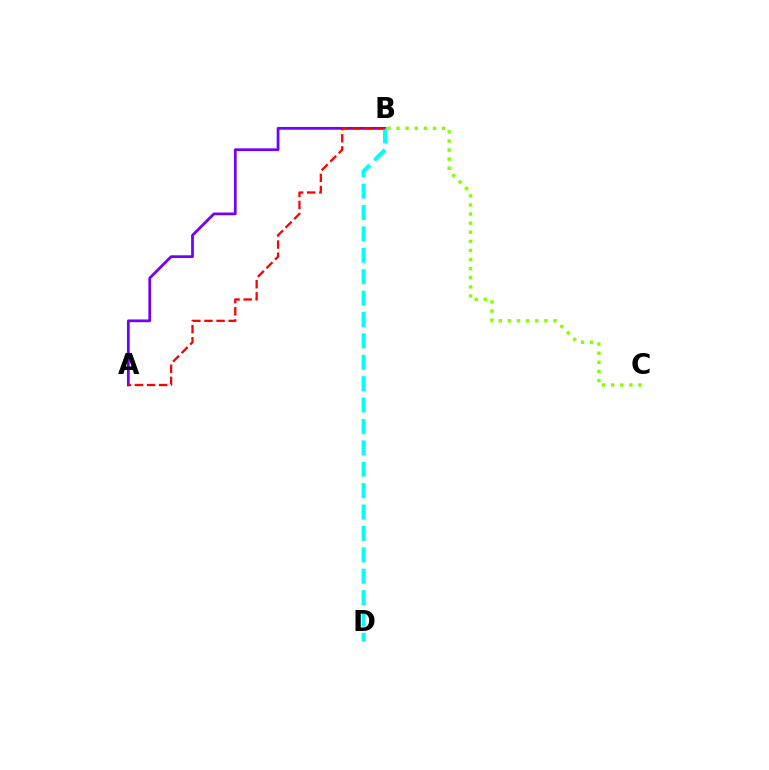{('A', 'B'): [{'color': '#7200ff', 'line_style': 'solid', 'thickness': 1.98}, {'color': '#ff0000', 'line_style': 'dashed', 'thickness': 1.65}], ('B', 'D'): [{'color': '#00fff6', 'line_style': 'dashed', 'thickness': 2.91}], ('B', 'C'): [{'color': '#84ff00', 'line_style': 'dotted', 'thickness': 2.47}]}